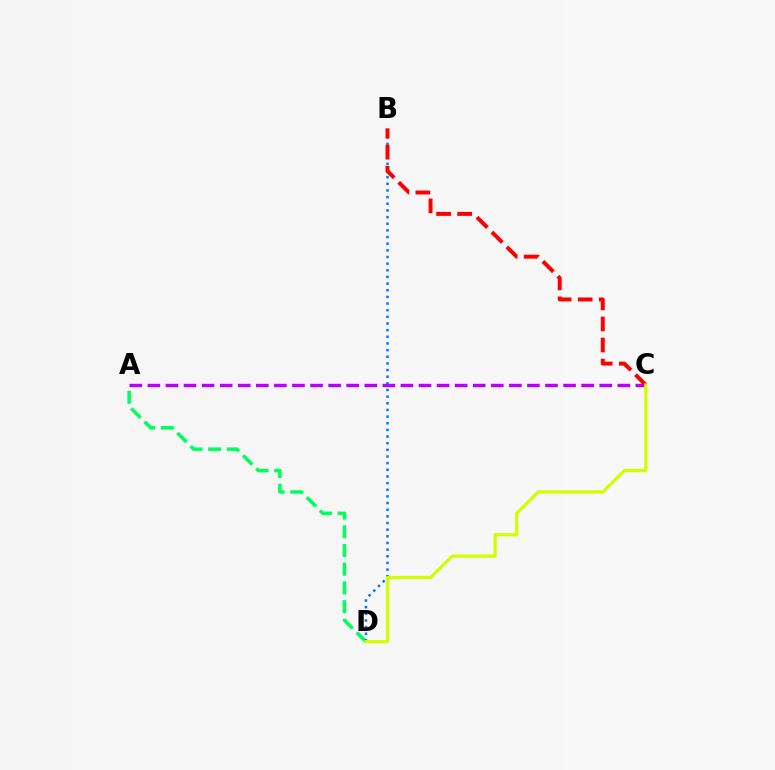{('A', 'D'): [{'color': '#00ff5c', 'line_style': 'dashed', 'thickness': 2.54}], ('A', 'C'): [{'color': '#b900ff', 'line_style': 'dashed', 'thickness': 2.46}], ('B', 'D'): [{'color': '#0074ff', 'line_style': 'dotted', 'thickness': 1.81}], ('B', 'C'): [{'color': '#ff0000', 'line_style': 'dashed', 'thickness': 2.86}], ('C', 'D'): [{'color': '#d1ff00', 'line_style': 'solid', 'thickness': 2.32}]}